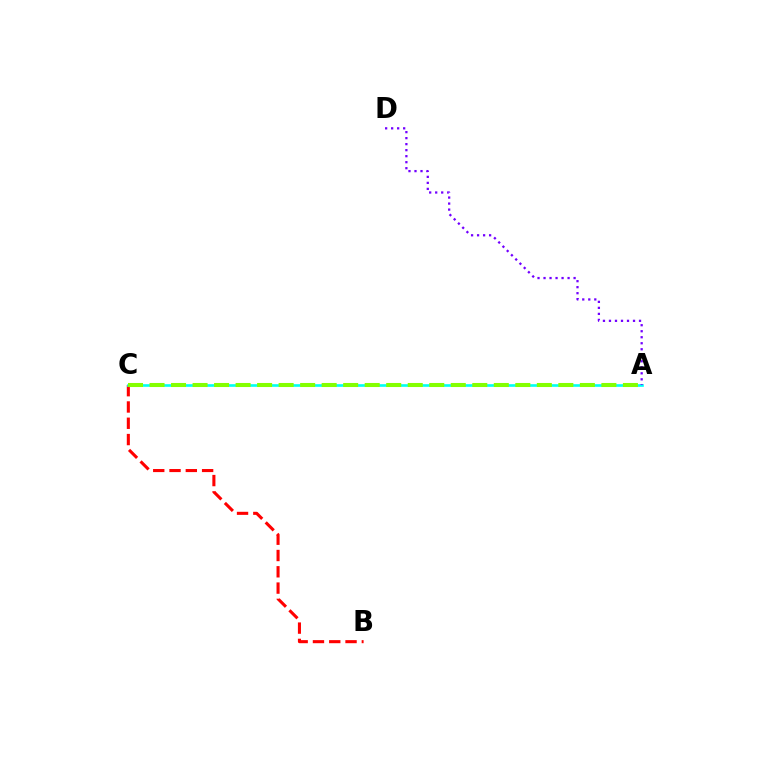{('B', 'C'): [{'color': '#ff0000', 'line_style': 'dashed', 'thickness': 2.21}], ('A', 'C'): [{'color': '#00fff6', 'line_style': 'solid', 'thickness': 1.9}, {'color': '#84ff00', 'line_style': 'dashed', 'thickness': 2.92}], ('A', 'D'): [{'color': '#7200ff', 'line_style': 'dotted', 'thickness': 1.63}]}